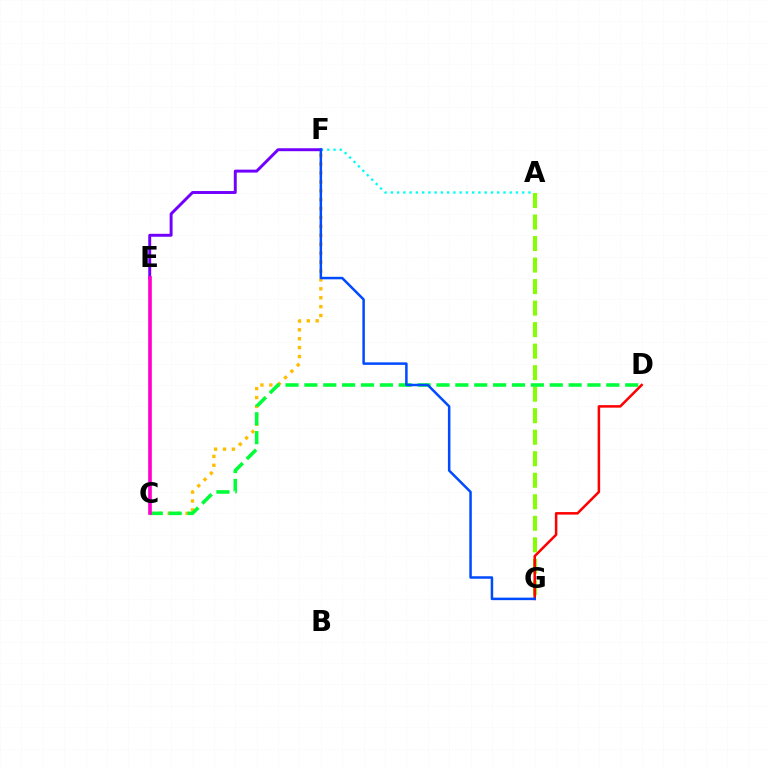{('A', 'F'): [{'color': '#00fff6', 'line_style': 'dotted', 'thickness': 1.7}], ('A', 'G'): [{'color': '#84ff00', 'line_style': 'dashed', 'thickness': 2.92}], ('E', 'F'): [{'color': '#7200ff', 'line_style': 'solid', 'thickness': 2.12}], ('C', 'F'): [{'color': '#ffbd00', 'line_style': 'dotted', 'thickness': 2.42}], ('C', 'D'): [{'color': '#00ff39', 'line_style': 'dashed', 'thickness': 2.56}], ('D', 'G'): [{'color': '#ff0000', 'line_style': 'solid', 'thickness': 1.82}], ('F', 'G'): [{'color': '#004bff', 'line_style': 'solid', 'thickness': 1.8}], ('C', 'E'): [{'color': '#ff00cf', 'line_style': 'solid', 'thickness': 2.62}]}